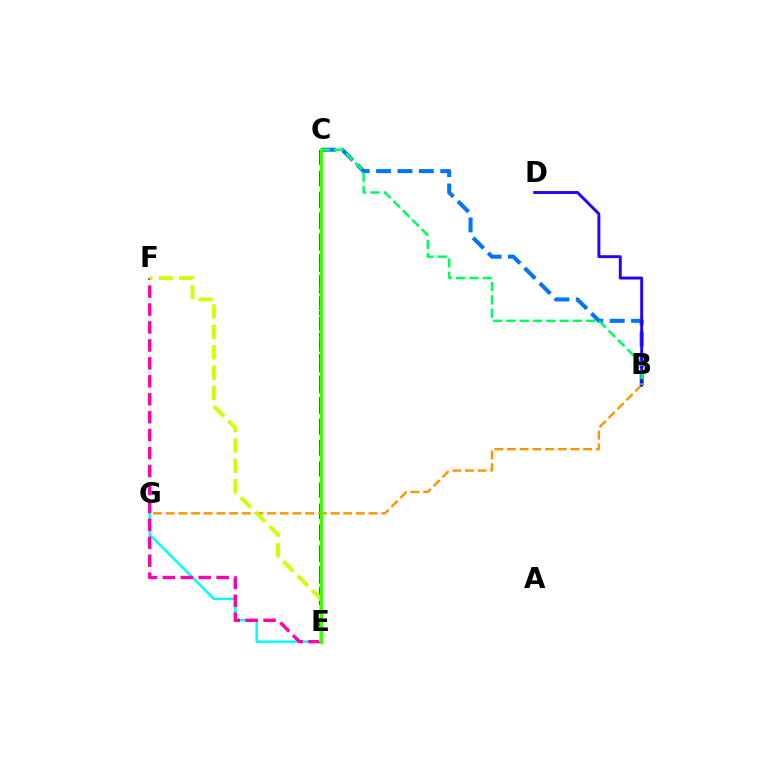{('B', 'C'): [{'color': '#0074ff', 'line_style': 'dashed', 'thickness': 2.9}, {'color': '#00ff5c', 'line_style': 'dashed', 'thickness': 1.81}], ('C', 'E'): [{'color': '#b900ff', 'line_style': 'dashed', 'thickness': 2.82}, {'color': '#ff0000', 'line_style': 'dotted', 'thickness': 2.92}, {'color': '#3dff00', 'line_style': 'solid', 'thickness': 2.4}], ('E', 'G'): [{'color': '#00fff6', 'line_style': 'solid', 'thickness': 1.78}], ('E', 'F'): [{'color': '#ff00ac', 'line_style': 'dashed', 'thickness': 2.44}, {'color': '#d1ff00', 'line_style': 'dashed', 'thickness': 2.77}], ('B', 'G'): [{'color': '#ff9400', 'line_style': 'dashed', 'thickness': 1.72}], ('B', 'D'): [{'color': '#2500ff', 'line_style': 'solid', 'thickness': 2.09}]}